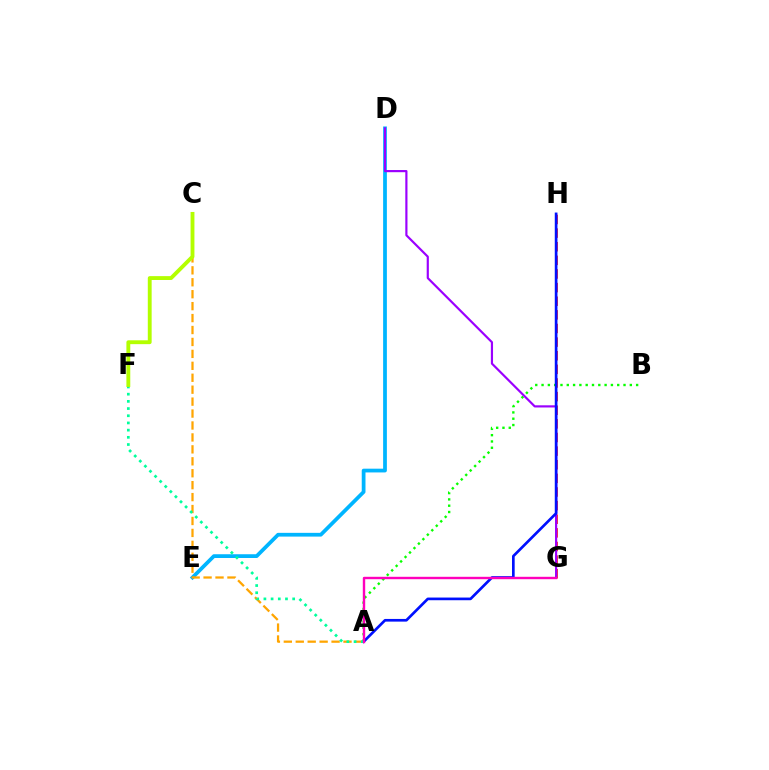{('D', 'E'): [{'color': '#00b5ff', 'line_style': 'solid', 'thickness': 2.7}], ('A', 'C'): [{'color': '#ffa500', 'line_style': 'dashed', 'thickness': 1.62}], ('A', 'B'): [{'color': '#08ff00', 'line_style': 'dotted', 'thickness': 1.71}], ('G', 'H'): [{'color': '#ff0000', 'line_style': 'dashed', 'thickness': 1.85}], ('D', 'G'): [{'color': '#9b00ff', 'line_style': 'solid', 'thickness': 1.56}], ('A', 'H'): [{'color': '#0010ff', 'line_style': 'solid', 'thickness': 1.93}], ('A', 'F'): [{'color': '#00ff9d', 'line_style': 'dotted', 'thickness': 1.95}], ('C', 'F'): [{'color': '#b3ff00', 'line_style': 'solid', 'thickness': 2.78}], ('A', 'G'): [{'color': '#ff00bd', 'line_style': 'solid', 'thickness': 1.72}]}